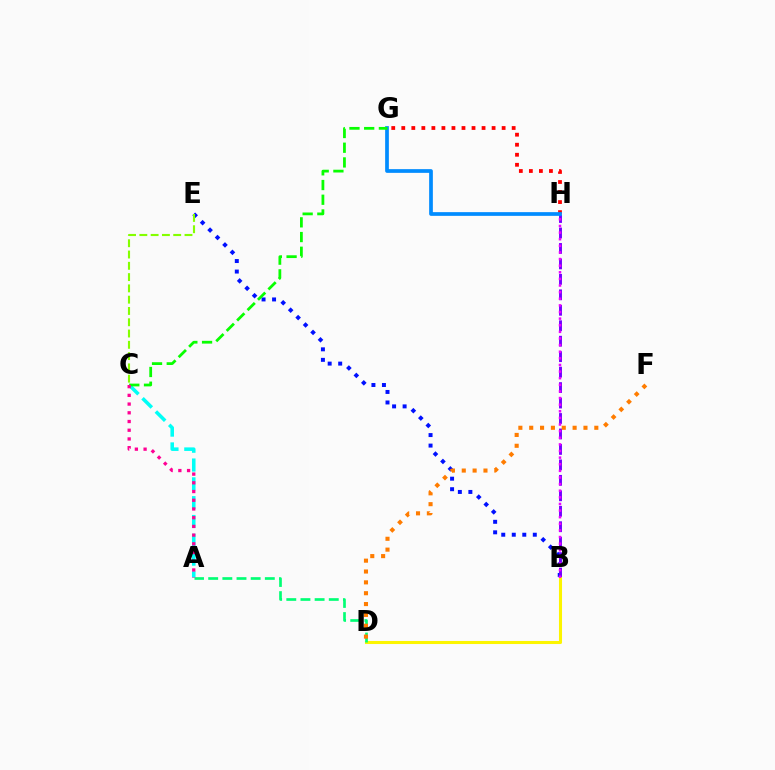{('B', 'E'): [{'color': '#0010ff', 'line_style': 'dotted', 'thickness': 2.86}], ('B', 'H'): [{'color': '#7200ff', 'line_style': 'dashed', 'thickness': 2.1}, {'color': '#ee00ff', 'line_style': 'dotted', 'thickness': 1.8}], ('B', 'D'): [{'color': '#fcf500', 'line_style': 'solid', 'thickness': 2.2}], ('G', 'H'): [{'color': '#ff0000', 'line_style': 'dotted', 'thickness': 2.73}, {'color': '#008cff', 'line_style': 'solid', 'thickness': 2.67}], ('A', 'D'): [{'color': '#00ff74', 'line_style': 'dashed', 'thickness': 1.92}], ('C', 'E'): [{'color': '#84ff00', 'line_style': 'dashed', 'thickness': 1.53}], ('D', 'F'): [{'color': '#ff7c00', 'line_style': 'dotted', 'thickness': 2.95}], ('A', 'C'): [{'color': '#00fff6', 'line_style': 'dashed', 'thickness': 2.56}, {'color': '#ff0094', 'line_style': 'dotted', 'thickness': 2.37}], ('C', 'G'): [{'color': '#08ff00', 'line_style': 'dashed', 'thickness': 2.0}]}